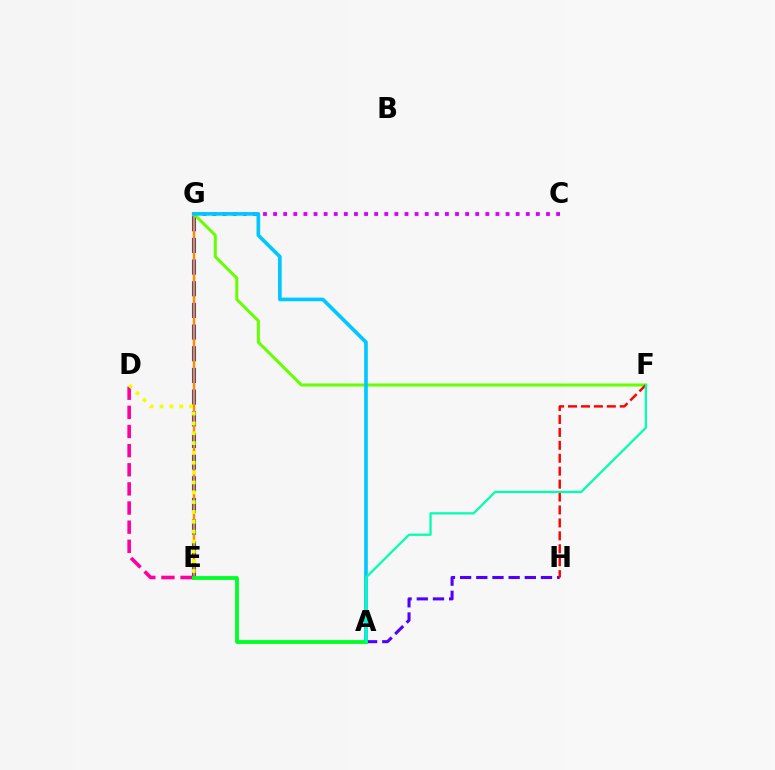{('E', 'G'): [{'color': '#003fff', 'line_style': 'dashed', 'thickness': 2.94}, {'color': '#ff8800', 'line_style': 'solid', 'thickness': 1.76}], ('C', 'G'): [{'color': '#d600ff', 'line_style': 'dotted', 'thickness': 2.75}], ('D', 'E'): [{'color': '#ff00a0', 'line_style': 'dashed', 'thickness': 2.6}, {'color': '#eeff00', 'line_style': 'dotted', 'thickness': 2.67}], ('A', 'H'): [{'color': '#4f00ff', 'line_style': 'dashed', 'thickness': 2.2}], ('F', 'G'): [{'color': '#66ff00', 'line_style': 'solid', 'thickness': 2.17}], ('A', 'G'): [{'color': '#00c7ff', 'line_style': 'solid', 'thickness': 2.63}], ('F', 'H'): [{'color': '#ff0000', 'line_style': 'dashed', 'thickness': 1.76}], ('A', 'E'): [{'color': '#00ff27', 'line_style': 'solid', 'thickness': 2.73}], ('A', 'F'): [{'color': '#00ffaf', 'line_style': 'solid', 'thickness': 1.63}]}